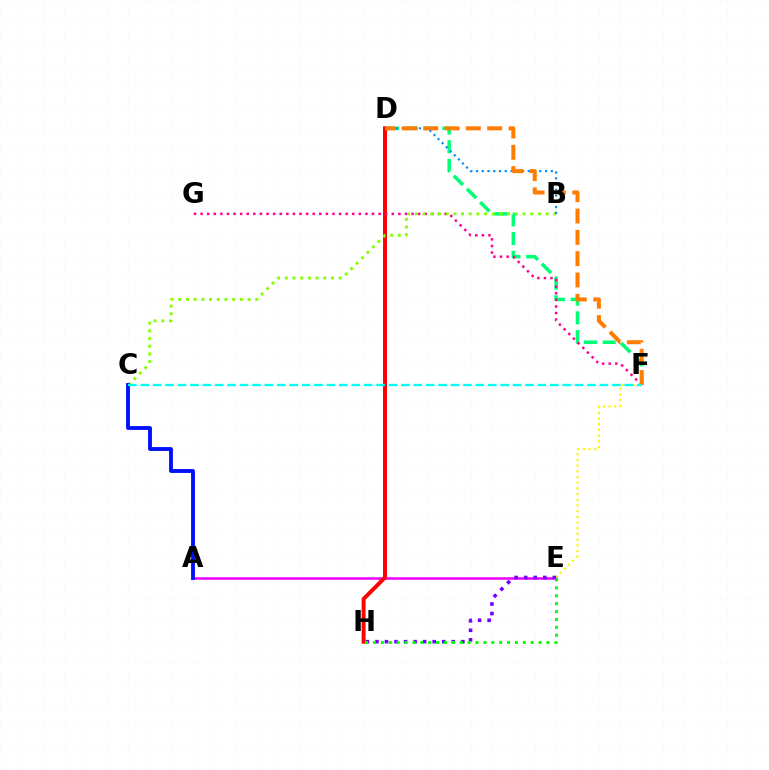{('D', 'F'): [{'color': '#00ff74', 'line_style': 'dashed', 'thickness': 2.54}, {'color': '#ff7c00', 'line_style': 'dashed', 'thickness': 2.9}], ('A', 'E'): [{'color': '#ee00ff', 'line_style': 'solid', 'thickness': 1.83}], ('D', 'H'): [{'color': '#ff0000', 'line_style': 'solid', 'thickness': 2.85}], ('F', 'G'): [{'color': '#ff0094', 'line_style': 'dotted', 'thickness': 1.79}], ('B', 'C'): [{'color': '#84ff00', 'line_style': 'dotted', 'thickness': 2.09}], ('E', 'F'): [{'color': '#fcf500', 'line_style': 'dotted', 'thickness': 1.55}], ('B', 'D'): [{'color': '#008cff', 'line_style': 'dotted', 'thickness': 1.56}], ('A', 'C'): [{'color': '#0010ff', 'line_style': 'solid', 'thickness': 2.78}], ('E', 'H'): [{'color': '#7200ff', 'line_style': 'dotted', 'thickness': 2.59}, {'color': '#08ff00', 'line_style': 'dotted', 'thickness': 2.14}], ('C', 'F'): [{'color': '#00fff6', 'line_style': 'dashed', 'thickness': 1.69}]}